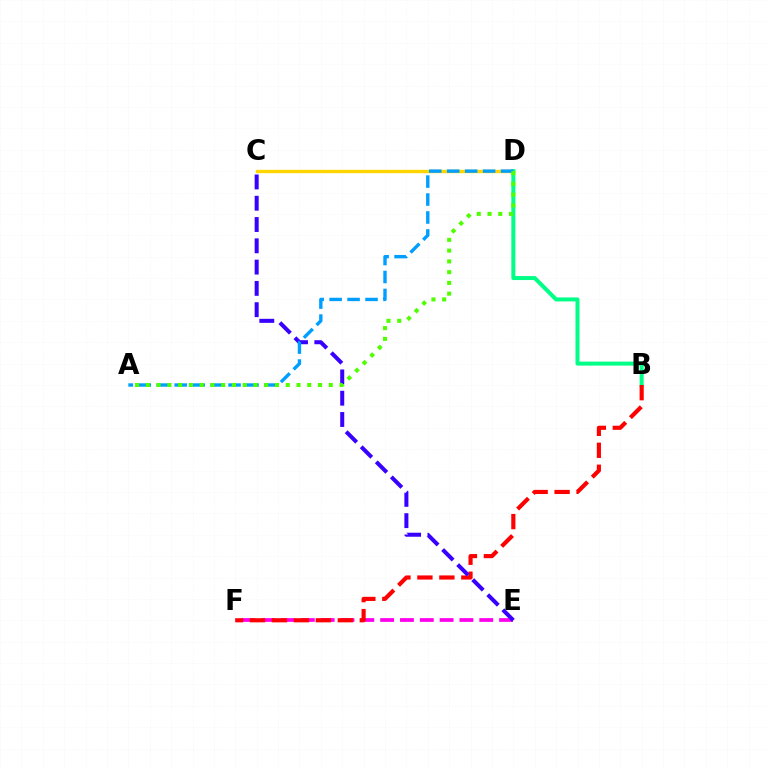{('C', 'D'): [{'color': '#ffd500', 'line_style': 'solid', 'thickness': 2.43}], ('B', 'D'): [{'color': '#00ff86', 'line_style': 'solid', 'thickness': 2.88}], ('E', 'F'): [{'color': '#ff00ed', 'line_style': 'dashed', 'thickness': 2.69}], ('B', 'F'): [{'color': '#ff0000', 'line_style': 'dashed', 'thickness': 2.98}], ('C', 'E'): [{'color': '#3700ff', 'line_style': 'dashed', 'thickness': 2.89}], ('A', 'D'): [{'color': '#009eff', 'line_style': 'dashed', 'thickness': 2.44}, {'color': '#4fff00', 'line_style': 'dotted', 'thickness': 2.92}]}